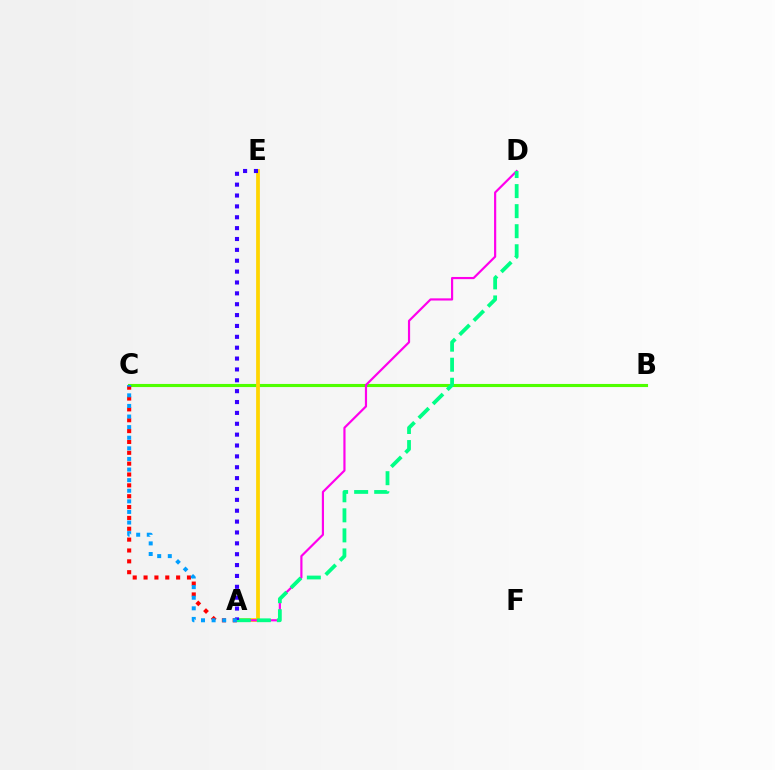{('B', 'C'): [{'color': '#4fff00', 'line_style': 'solid', 'thickness': 2.24}], ('A', 'E'): [{'color': '#ffd500', 'line_style': 'solid', 'thickness': 2.71}, {'color': '#3700ff', 'line_style': 'dotted', 'thickness': 2.95}], ('A', 'C'): [{'color': '#ff0000', 'line_style': 'dotted', 'thickness': 2.95}, {'color': '#009eff', 'line_style': 'dotted', 'thickness': 2.88}], ('A', 'D'): [{'color': '#ff00ed', 'line_style': 'solid', 'thickness': 1.57}, {'color': '#00ff86', 'line_style': 'dashed', 'thickness': 2.72}]}